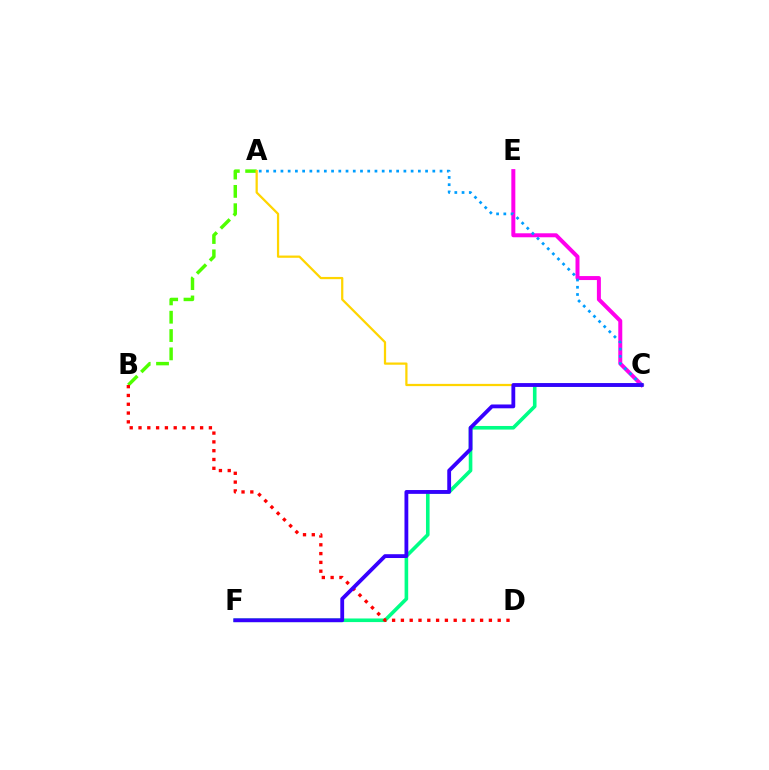{('A', 'B'): [{'color': '#4fff00', 'line_style': 'dashed', 'thickness': 2.49}], ('C', 'E'): [{'color': '#ff00ed', 'line_style': 'solid', 'thickness': 2.87}], ('A', 'C'): [{'color': '#ffd500', 'line_style': 'solid', 'thickness': 1.62}, {'color': '#009eff', 'line_style': 'dotted', 'thickness': 1.96}], ('C', 'F'): [{'color': '#00ff86', 'line_style': 'solid', 'thickness': 2.6}, {'color': '#3700ff', 'line_style': 'solid', 'thickness': 2.75}], ('B', 'D'): [{'color': '#ff0000', 'line_style': 'dotted', 'thickness': 2.39}]}